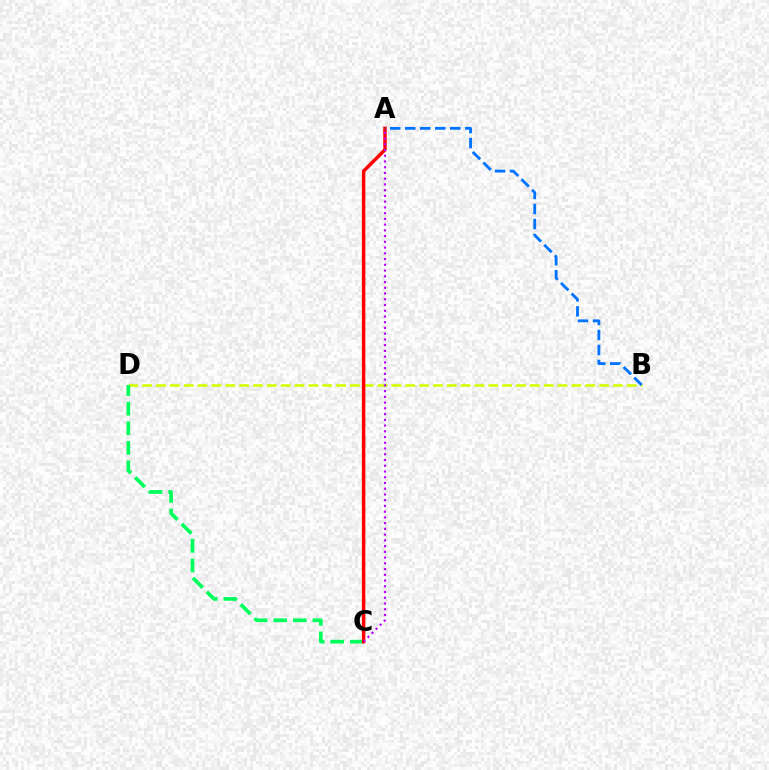{('B', 'D'): [{'color': '#d1ff00', 'line_style': 'dashed', 'thickness': 1.88}], ('C', 'D'): [{'color': '#00ff5c', 'line_style': 'dashed', 'thickness': 2.66}], ('A', 'C'): [{'color': '#ff0000', 'line_style': 'solid', 'thickness': 2.49}, {'color': '#b900ff', 'line_style': 'dotted', 'thickness': 1.56}], ('A', 'B'): [{'color': '#0074ff', 'line_style': 'dashed', 'thickness': 2.04}]}